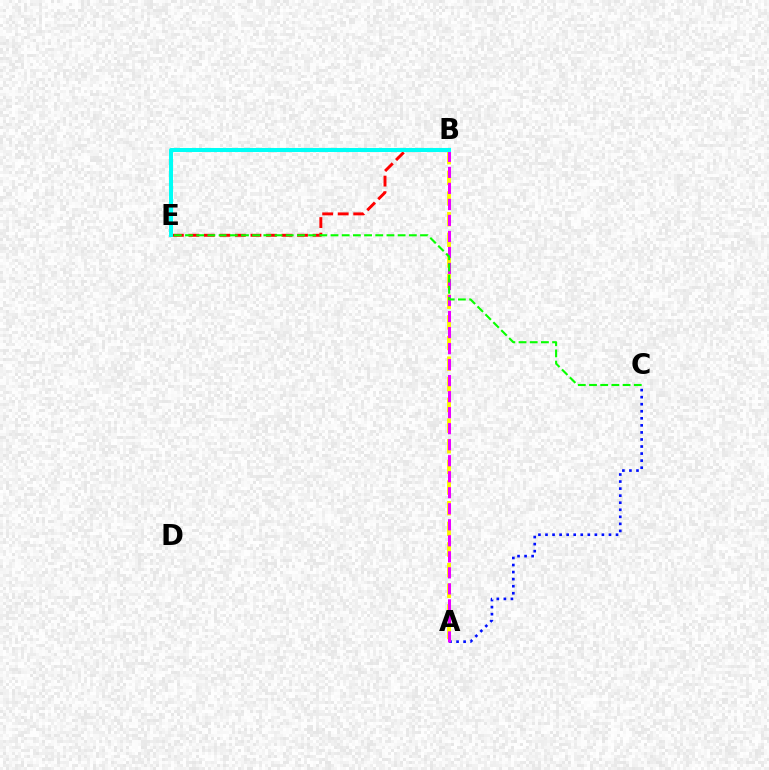{('A', 'B'): [{'color': '#fcf500', 'line_style': 'dashed', 'thickness': 2.8}, {'color': '#ee00ff', 'line_style': 'dashed', 'thickness': 2.18}], ('B', 'E'): [{'color': '#ff0000', 'line_style': 'dashed', 'thickness': 2.11}, {'color': '#00fff6', 'line_style': 'solid', 'thickness': 2.91}], ('A', 'C'): [{'color': '#0010ff', 'line_style': 'dotted', 'thickness': 1.92}], ('C', 'E'): [{'color': '#08ff00', 'line_style': 'dashed', 'thickness': 1.52}]}